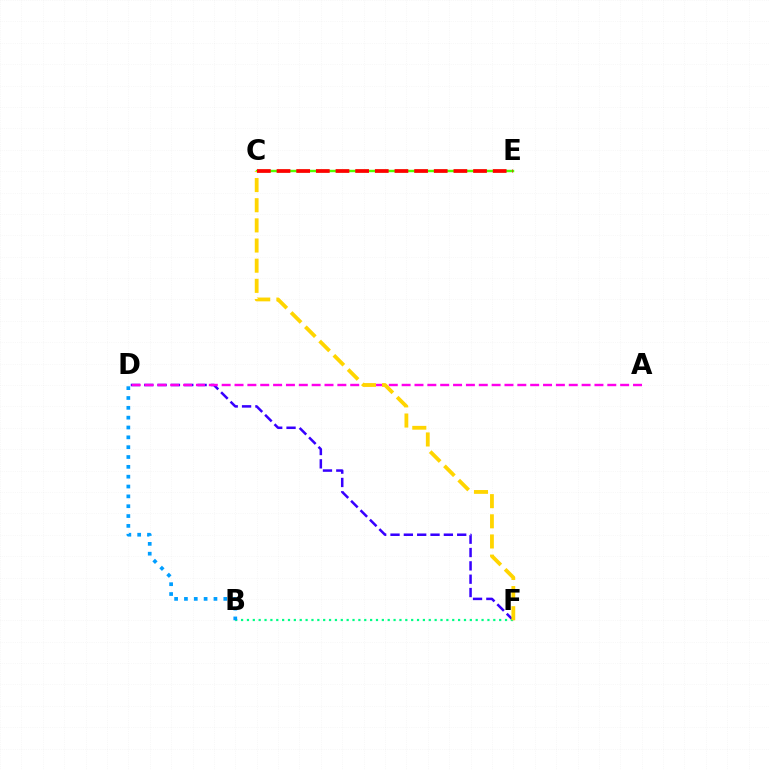{('D', 'F'): [{'color': '#3700ff', 'line_style': 'dashed', 'thickness': 1.81}], ('B', 'F'): [{'color': '#00ff86', 'line_style': 'dotted', 'thickness': 1.59}], ('C', 'E'): [{'color': '#4fff00', 'line_style': 'solid', 'thickness': 1.74}, {'color': '#ff0000', 'line_style': 'dashed', 'thickness': 2.67}], ('A', 'D'): [{'color': '#ff00ed', 'line_style': 'dashed', 'thickness': 1.75}], ('B', 'D'): [{'color': '#009eff', 'line_style': 'dotted', 'thickness': 2.67}], ('C', 'F'): [{'color': '#ffd500', 'line_style': 'dashed', 'thickness': 2.74}]}